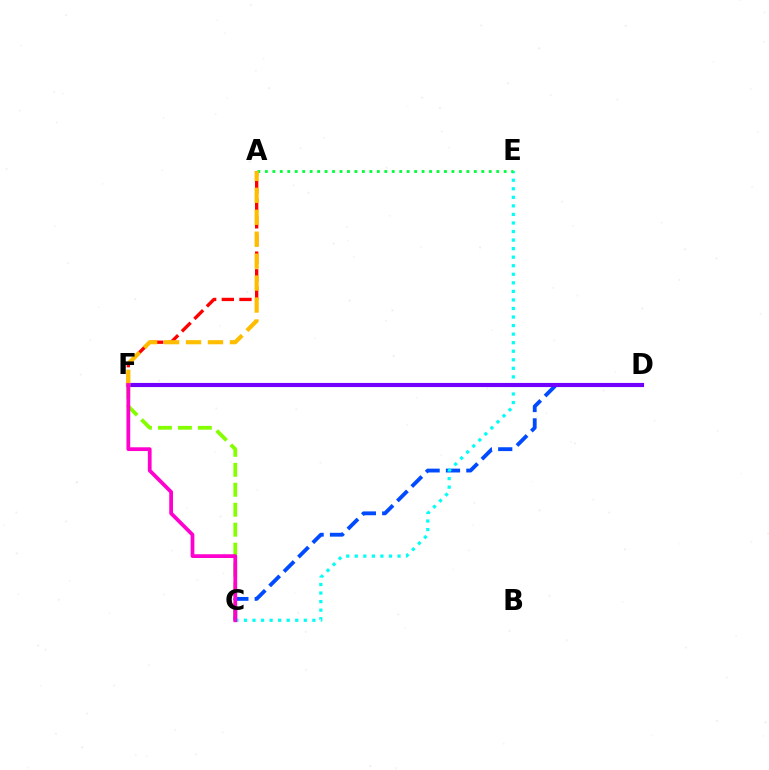{('C', 'D'): [{'color': '#004bff', 'line_style': 'dashed', 'thickness': 2.77}], ('A', 'F'): [{'color': '#ff0000', 'line_style': 'dashed', 'thickness': 2.4}, {'color': '#ffbd00', 'line_style': 'dashed', 'thickness': 2.98}], ('C', 'E'): [{'color': '#00fff6', 'line_style': 'dotted', 'thickness': 2.32}], ('A', 'E'): [{'color': '#00ff39', 'line_style': 'dotted', 'thickness': 2.03}], ('D', 'F'): [{'color': '#7200ff', 'line_style': 'solid', 'thickness': 2.98}], ('C', 'F'): [{'color': '#84ff00', 'line_style': 'dashed', 'thickness': 2.71}, {'color': '#ff00cf', 'line_style': 'solid', 'thickness': 2.7}]}